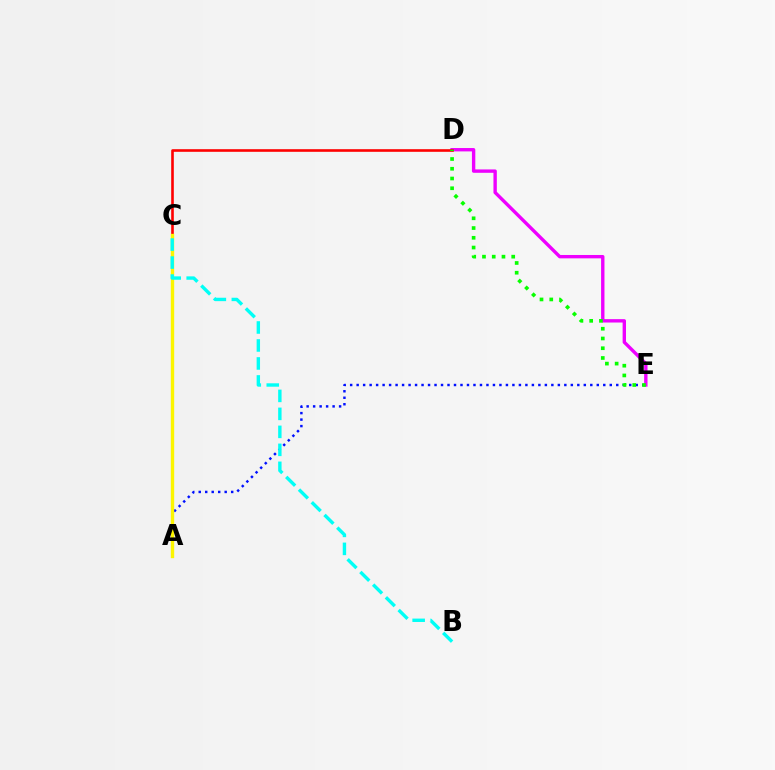{('A', 'E'): [{'color': '#0010ff', 'line_style': 'dotted', 'thickness': 1.76}], ('D', 'E'): [{'color': '#ee00ff', 'line_style': 'solid', 'thickness': 2.43}, {'color': '#08ff00', 'line_style': 'dotted', 'thickness': 2.65}], ('C', 'D'): [{'color': '#ff0000', 'line_style': 'solid', 'thickness': 1.88}], ('A', 'C'): [{'color': '#fcf500', 'line_style': 'solid', 'thickness': 2.42}], ('B', 'C'): [{'color': '#00fff6', 'line_style': 'dashed', 'thickness': 2.44}]}